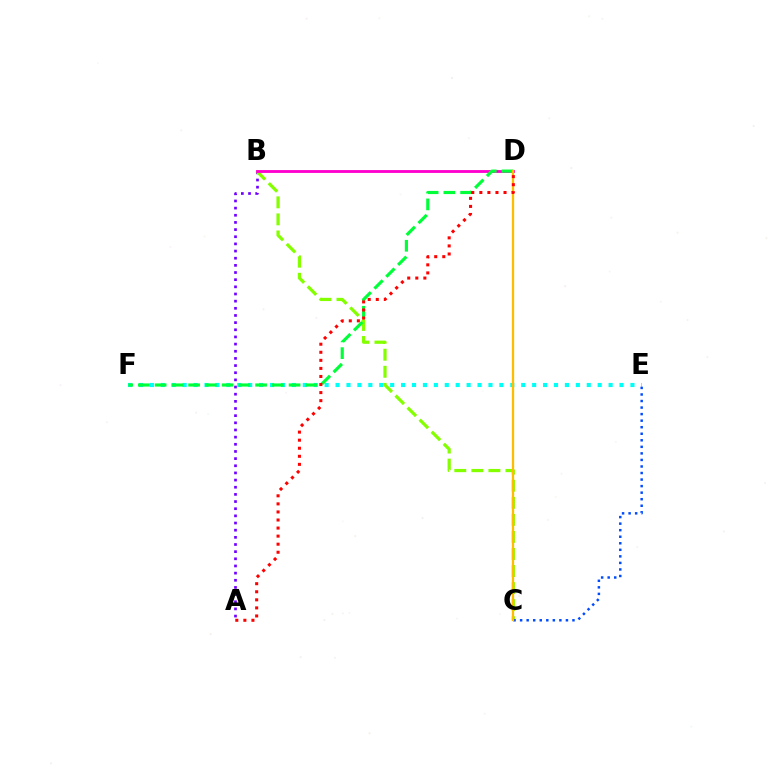{('A', 'B'): [{'color': '#7200ff', 'line_style': 'dotted', 'thickness': 1.94}], ('B', 'C'): [{'color': '#84ff00', 'line_style': 'dashed', 'thickness': 2.32}], ('E', 'F'): [{'color': '#00fff6', 'line_style': 'dotted', 'thickness': 2.97}], ('B', 'D'): [{'color': '#ff00cf', 'line_style': 'solid', 'thickness': 2.05}], ('D', 'F'): [{'color': '#00ff39', 'line_style': 'dashed', 'thickness': 2.27}], ('C', 'E'): [{'color': '#004bff', 'line_style': 'dotted', 'thickness': 1.78}], ('C', 'D'): [{'color': '#ffbd00', 'line_style': 'solid', 'thickness': 1.66}], ('A', 'D'): [{'color': '#ff0000', 'line_style': 'dotted', 'thickness': 2.19}]}